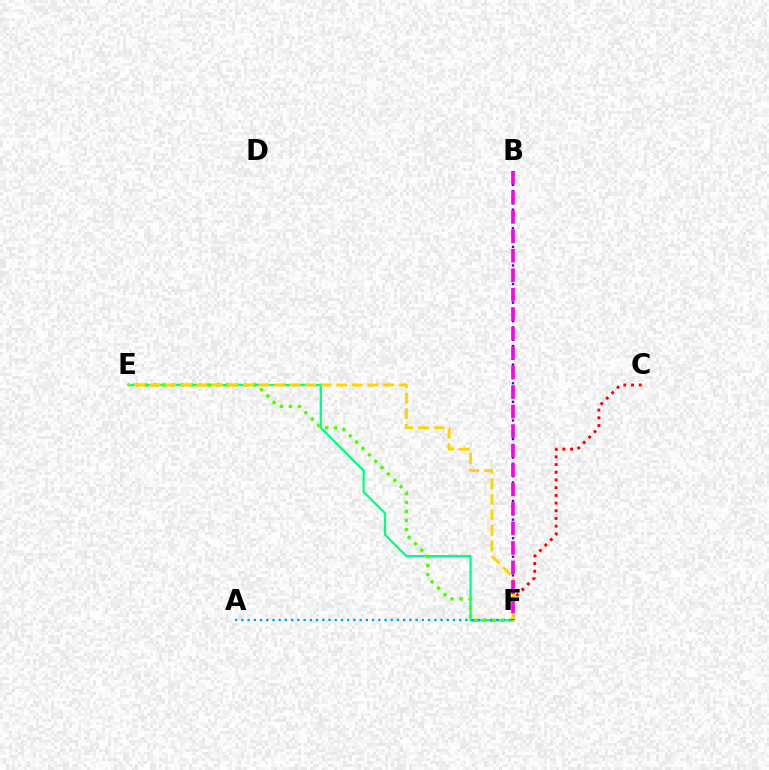{('C', 'F'): [{'color': '#ff0000', 'line_style': 'dotted', 'thickness': 2.09}], ('E', 'F'): [{'color': '#00ff86', 'line_style': 'solid', 'thickness': 1.63}, {'color': '#4fff00', 'line_style': 'dotted', 'thickness': 2.44}, {'color': '#ffd500', 'line_style': 'dashed', 'thickness': 2.11}], ('A', 'F'): [{'color': '#009eff', 'line_style': 'dotted', 'thickness': 1.69}], ('B', 'F'): [{'color': '#3700ff', 'line_style': 'dotted', 'thickness': 1.68}, {'color': '#ff00ed', 'line_style': 'dashed', 'thickness': 2.65}]}